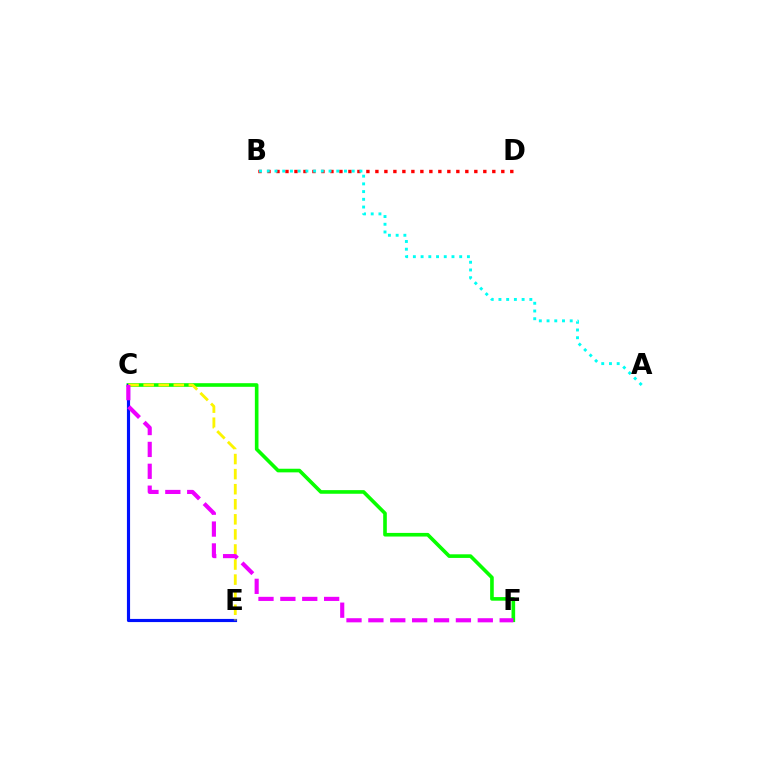{('C', 'F'): [{'color': '#08ff00', 'line_style': 'solid', 'thickness': 2.61}, {'color': '#ee00ff', 'line_style': 'dashed', 'thickness': 2.97}], ('C', 'E'): [{'color': '#0010ff', 'line_style': 'solid', 'thickness': 2.27}, {'color': '#fcf500', 'line_style': 'dashed', 'thickness': 2.05}], ('B', 'D'): [{'color': '#ff0000', 'line_style': 'dotted', 'thickness': 2.44}], ('A', 'B'): [{'color': '#00fff6', 'line_style': 'dotted', 'thickness': 2.1}]}